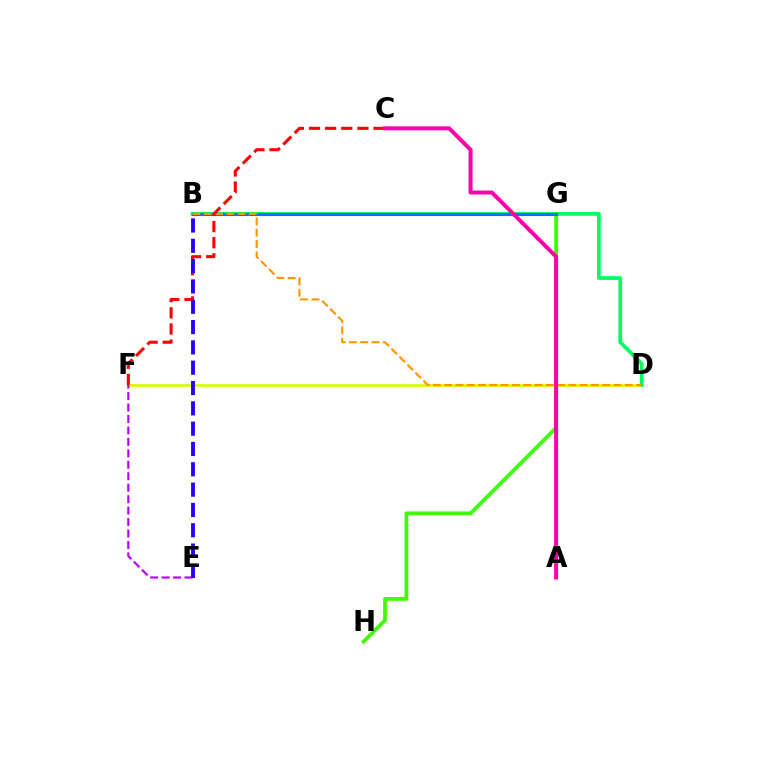{('D', 'F'): [{'color': '#d1ff00', 'line_style': 'solid', 'thickness': 1.91}], ('B', 'G'): [{'color': '#00fff6', 'line_style': 'solid', 'thickness': 2.68}, {'color': '#0074ff', 'line_style': 'solid', 'thickness': 2.25}], ('B', 'D'): [{'color': '#00ff5c', 'line_style': 'solid', 'thickness': 2.67}, {'color': '#ff9400', 'line_style': 'dashed', 'thickness': 1.53}], ('G', 'H'): [{'color': '#3dff00', 'line_style': 'solid', 'thickness': 2.72}], ('E', 'F'): [{'color': '#b900ff', 'line_style': 'dashed', 'thickness': 1.56}], ('C', 'F'): [{'color': '#ff0000', 'line_style': 'dashed', 'thickness': 2.19}], ('A', 'C'): [{'color': '#ff00ac', 'line_style': 'solid', 'thickness': 2.88}], ('B', 'E'): [{'color': '#2500ff', 'line_style': 'dashed', 'thickness': 2.76}]}